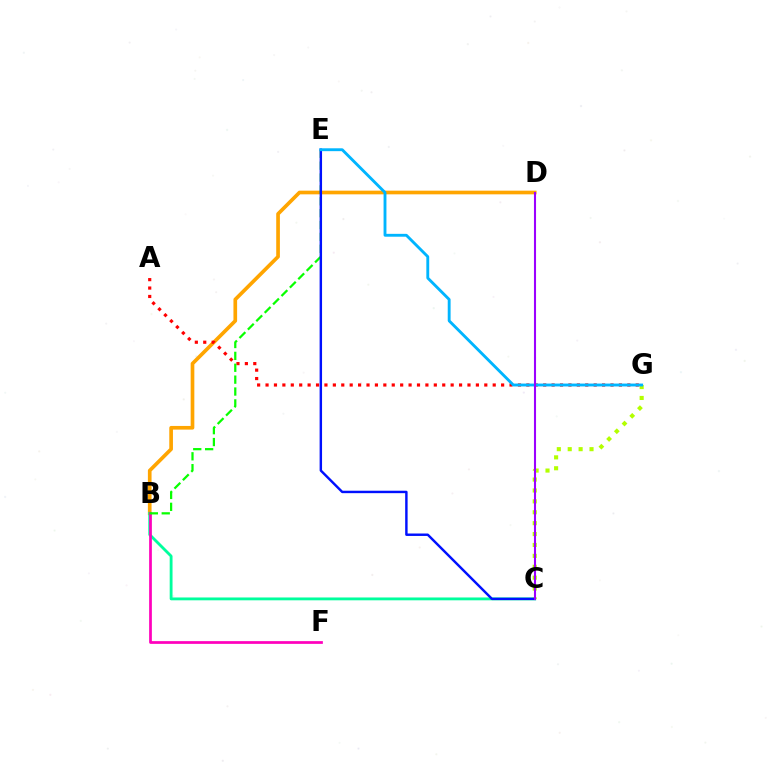{('B', 'D'): [{'color': '#ffa500', 'line_style': 'solid', 'thickness': 2.64}], ('A', 'G'): [{'color': '#ff0000', 'line_style': 'dotted', 'thickness': 2.29}], ('B', 'C'): [{'color': '#00ff9d', 'line_style': 'solid', 'thickness': 2.04}], ('B', 'F'): [{'color': '#ff00bd', 'line_style': 'solid', 'thickness': 1.96}], ('C', 'G'): [{'color': '#b3ff00', 'line_style': 'dotted', 'thickness': 2.96}], ('B', 'E'): [{'color': '#08ff00', 'line_style': 'dashed', 'thickness': 1.61}], ('C', 'E'): [{'color': '#0010ff', 'line_style': 'solid', 'thickness': 1.75}], ('E', 'G'): [{'color': '#00b5ff', 'line_style': 'solid', 'thickness': 2.07}], ('C', 'D'): [{'color': '#9b00ff', 'line_style': 'solid', 'thickness': 1.5}]}